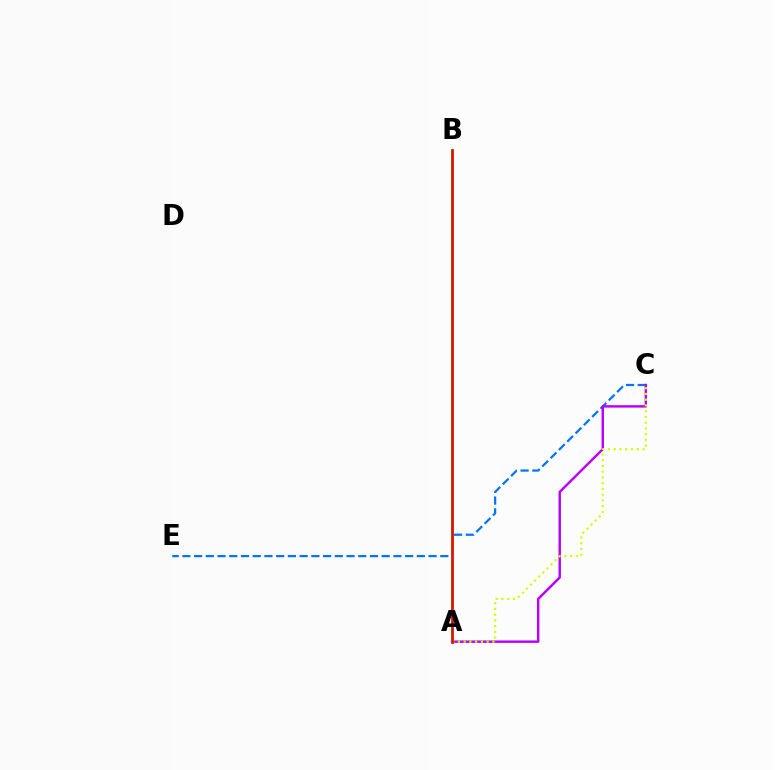{('C', 'E'): [{'color': '#0074ff', 'line_style': 'dashed', 'thickness': 1.59}], ('A', 'C'): [{'color': '#b900ff', 'line_style': 'solid', 'thickness': 1.76}, {'color': '#d1ff00', 'line_style': 'dotted', 'thickness': 1.56}], ('A', 'B'): [{'color': '#00ff5c', 'line_style': 'solid', 'thickness': 2.17}, {'color': '#ff0000', 'line_style': 'solid', 'thickness': 1.81}]}